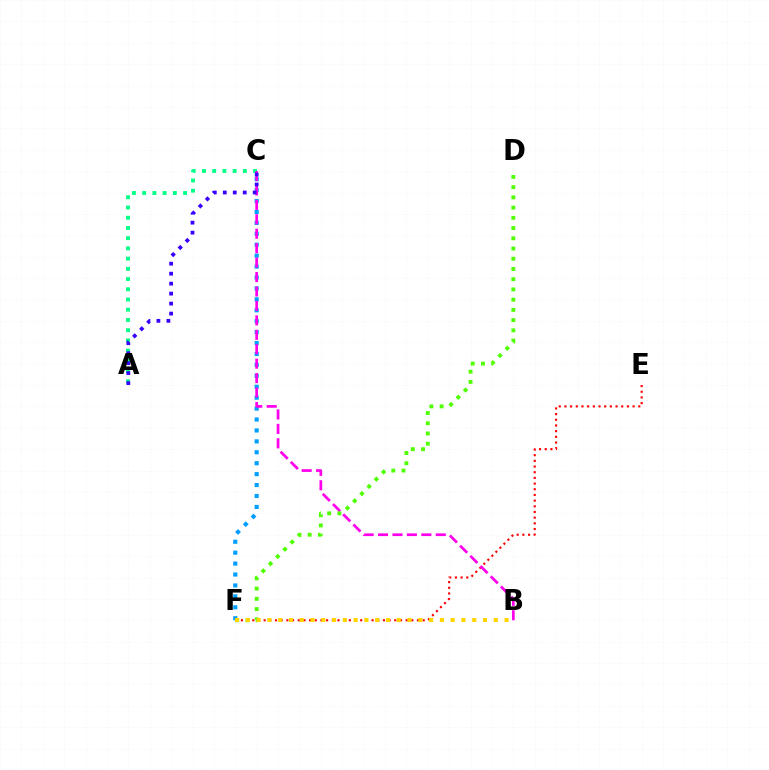{('C', 'F'): [{'color': '#009eff', 'line_style': 'dotted', 'thickness': 2.97}], ('E', 'F'): [{'color': '#ff0000', 'line_style': 'dotted', 'thickness': 1.54}], ('A', 'C'): [{'color': '#00ff86', 'line_style': 'dotted', 'thickness': 2.78}, {'color': '#3700ff', 'line_style': 'dotted', 'thickness': 2.71}], ('B', 'C'): [{'color': '#ff00ed', 'line_style': 'dashed', 'thickness': 1.96}], ('D', 'F'): [{'color': '#4fff00', 'line_style': 'dotted', 'thickness': 2.78}], ('B', 'F'): [{'color': '#ffd500', 'line_style': 'dotted', 'thickness': 2.93}]}